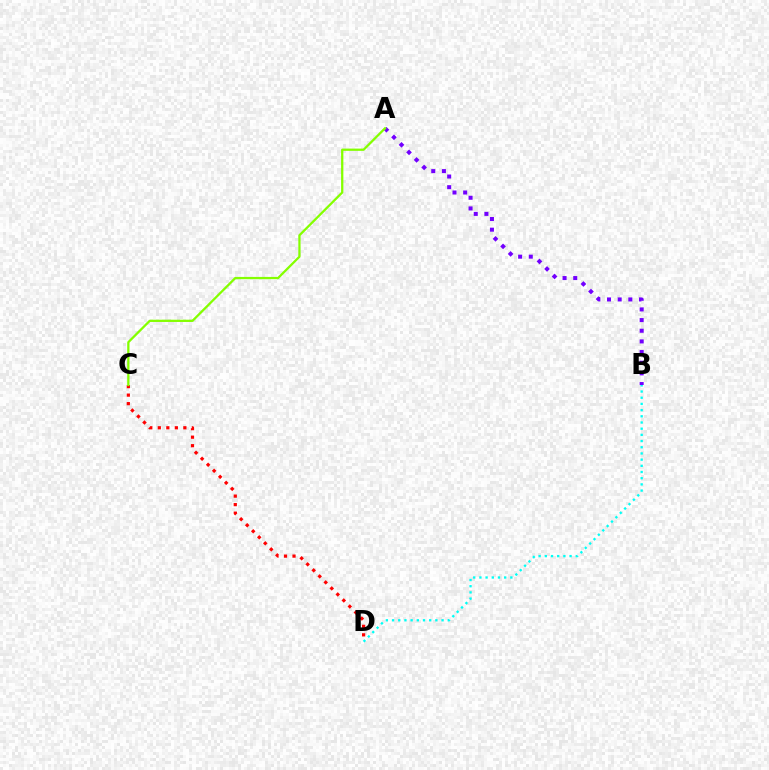{('C', 'D'): [{'color': '#ff0000', 'line_style': 'dotted', 'thickness': 2.31}], ('A', 'B'): [{'color': '#7200ff', 'line_style': 'dotted', 'thickness': 2.9}], ('B', 'D'): [{'color': '#00fff6', 'line_style': 'dotted', 'thickness': 1.68}], ('A', 'C'): [{'color': '#84ff00', 'line_style': 'solid', 'thickness': 1.64}]}